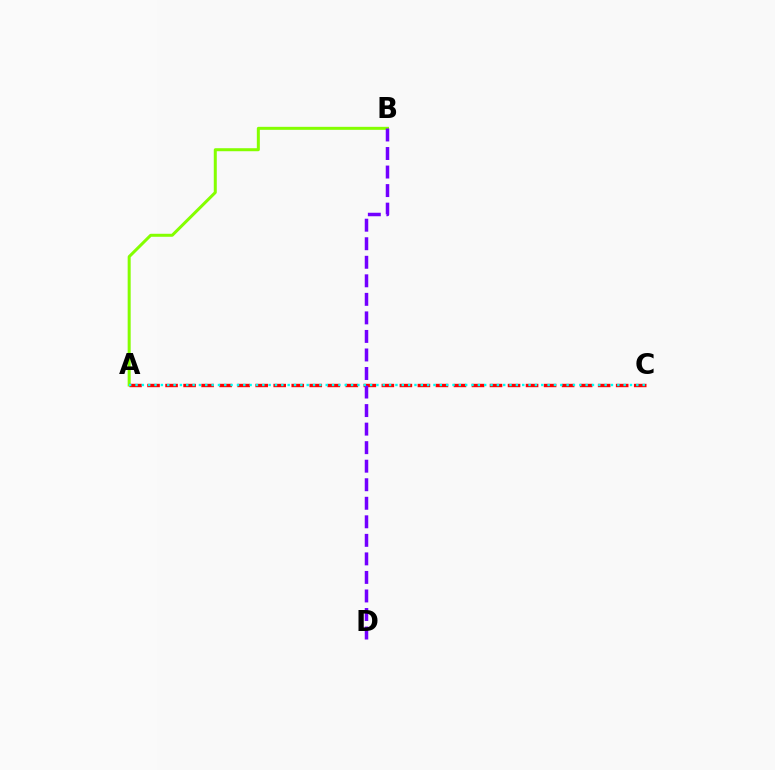{('A', 'B'): [{'color': '#84ff00', 'line_style': 'solid', 'thickness': 2.16}], ('A', 'C'): [{'color': '#ff0000', 'line_style': 'dashed', 'thickness': 2.45}, {'color': '#00fff6', 'line_style': 'dotted', 'thickness': 1.72}], ('B', 'D'): [{'color': '#7200ff', 'line_style': 'dashed', 'thickness': 2.52}]}